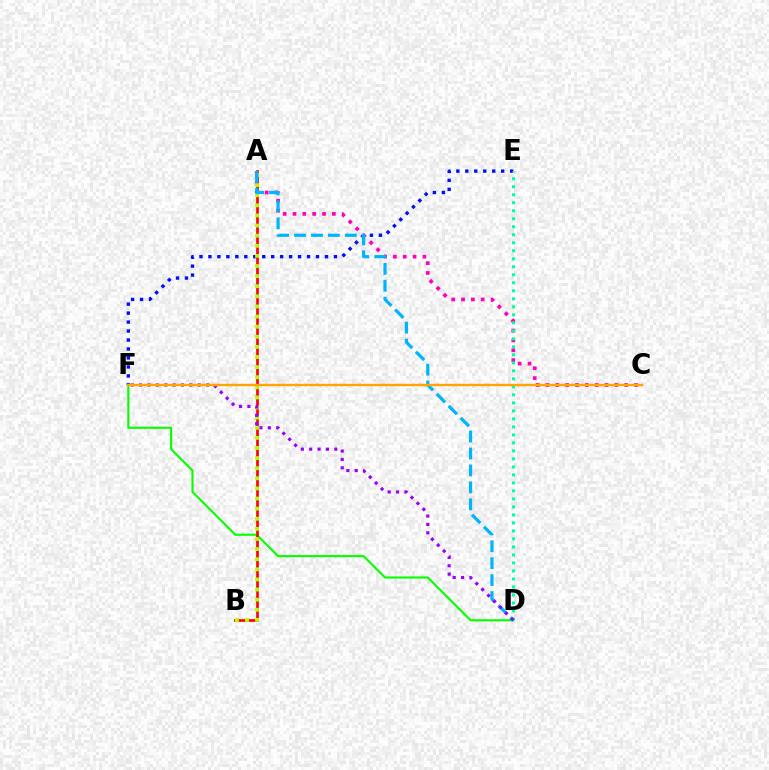{('D', 'F'): [{'color': '#08ff00', 'line_style': 'solid', 'thickness': 1.54}, {'color': '#9b00ff', 'line_style': 'dotted', 'thickness': 2.27}], ('A', 'C'): [{'color': '#ff00bd', 'line_style': 'dotted', 'thickness': 2.67}], ('A', 'B'): [{'color': '#ff0000', 'line_style': 'solid', 'thickness': 1.91}, {'color': '#b3ff00', 'line_style': 'dotted', 'thickness': 2.75}], ('E', 'F'): [{'color': '#0010ff', 'line_style': 'dotted', 'thickness': 2.44}], ('D', 'E'): [{'color': '#00ff9d', 'line_style': 'dotted', 'thickness': 2.17}], ('A', 'D'): [{'color': '#00b5ff', 'line_style': 'dashed', 'thickness': 2.3}], ('C', 'F'): [{'color': '#ffa500', 'line_style': 'solid', 'thickness': 1.72}]}